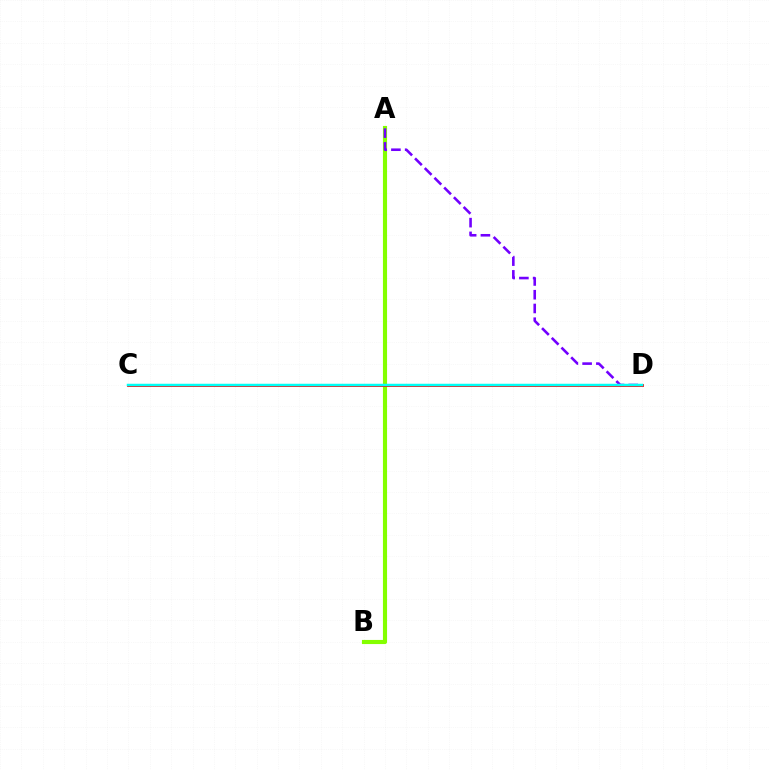{('A', 'B'): [{'color': '#84ff00', 'line_style': 'solid', 'thickness': 2.97}], ('A', 'D'): [{'color': '#7200ff', 'line_style': 'dashed', 'thickness': 1.87}], ('C', 'D'): [{'color': '#ff0000', 'line_style': 'solid', 'thickness': 2.03}, {'color': '#00fff6', 'line_style': 'solid', 'thickness': 1.79}]}